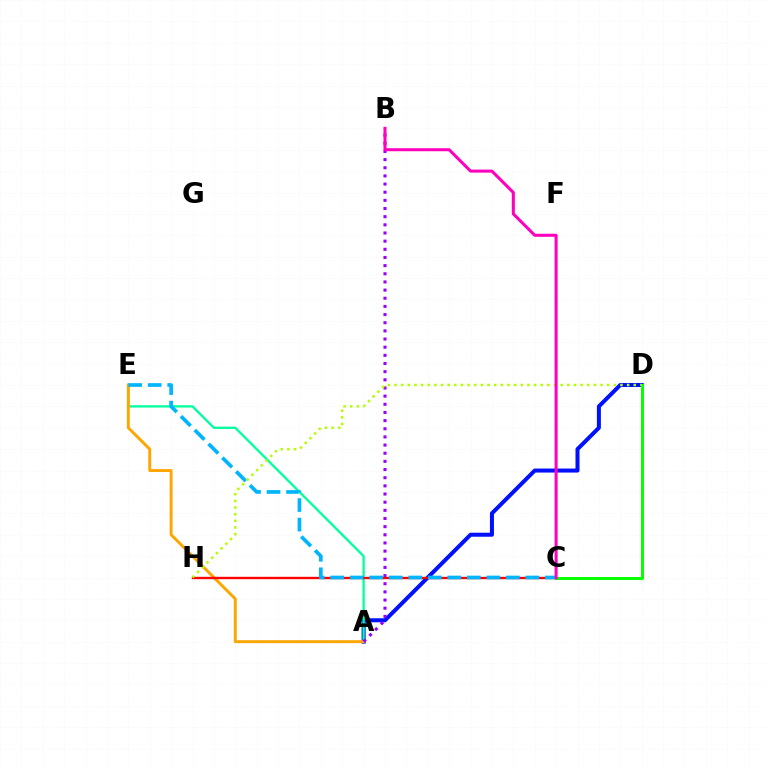{('A', 'D'): [{'color': '#0010ff', 'line_style': 'solid', 'thickness': 2.89}], ('A', 'E'): [{'color': '#00ff9d', 'line_style': 'solid', 'thickness': 1.65}, {'color': '#ffa500', 'line_style': 'solid', 'thickness': 2.1}], ('C', 'D'): [{'color': '#08ff00', 'line_style': 'solid', 'thickness': 2.15}], ('A', 'B'): [{'color': '#9b00ff', 'line_style': 'dotted', 'thickness': 2.22}], ('C', 'H'): [{'color': '#ff0000', 'line_style': 'solid', 'thickness': 1.71}], ('C', 'E'): [{'color': '#00b5ff', 'line_style': 'dashed', 'thickness': 2.65}], ('D', 'H'): [{'color': '#b3ff00', 'line_style': 'dotted', 'thickness': 1.81}], ('B', 'C'): [{'color': '#ff00bd', 'line_style': 'solid', 'thickness': 2.18}]}